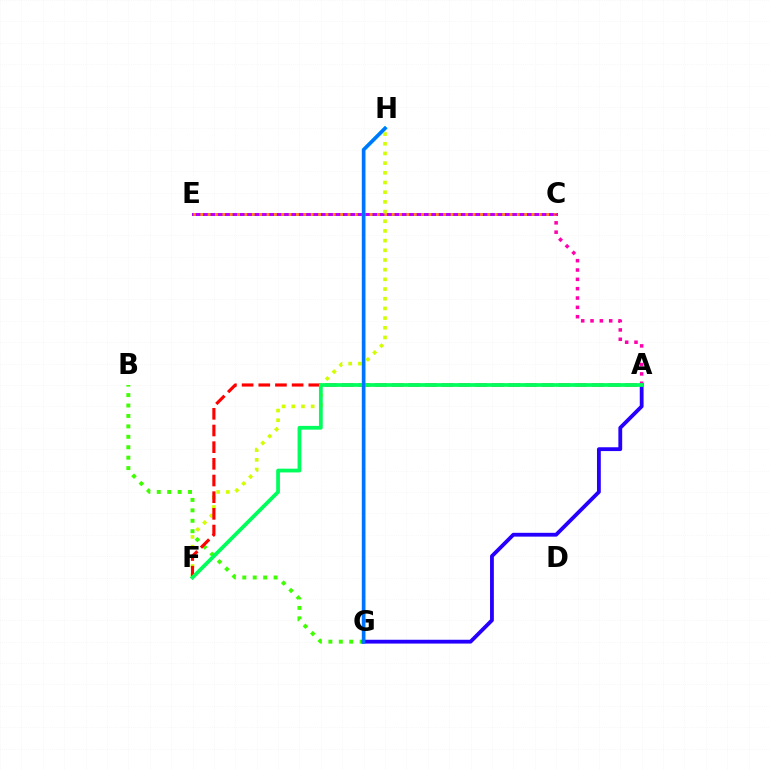{('B', 'G'): [{'color': '#3dff00', 'line_style': 'dotted', 'thickness': 2.83}], ('C', 'E'): [{'color': '#b900ff', 'line_style': 'solid', 'thickness': 2.15}, {'color': '#ff9400', 'line_style': 'dotted', 'thickness': 2.0}], ('F', 'H'): [{'color': '#d1ff00', 'line_style': 'dotted', 'thickness': 2.63}], ('A', 'F'): [{'color': '#ff0000', 'line_style': 'dashed', 'thickness': 2.26}, {'color': '#00ff5c', 'line_style': 'solid', 'thickness': 2.71}], ('G', 'H'): [{'color': '#00fff6', 'line_style': 'solid', 'thickness': 2.62}, {'color': '#0074ff', 'line_style': 'solid', 'thickness': 2.47}], ('A', 'G'): [{'color': '#2500ff', 'line_style': 'solid', 'thickness': 2.75}], ('A', 'C'): [{'color': '#ff00ac', 'line_style': 'dotted', 'thickness': 2.54}]}